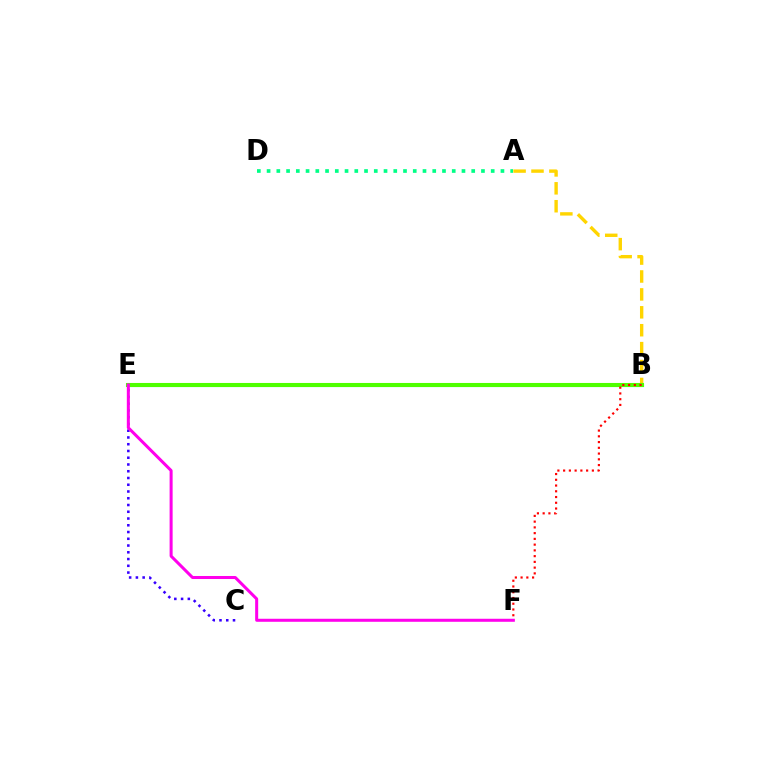{('B', 'E'): [{'color': '#009eff', 'line_style': 'solid', 'thickness': 2.21}, {'color': '#4fff00', 'line_style': 'solid', 'thickness': 2.93}], ('A', 'B'): [{'color': '#ffd500', 'line_style': 'dashed', 'thickness': 2.43}], ('A', 'D'): [{'color': '#00ff86', 'line_style': 'dotted', 'thickness': 2.65}], ('C', 'E'): [{'color': '#3700ff', 'line_style': 'dotted', 'thickness': 1.84}], ('B', 'F'): [{'color': '#ff0000', 'line_style': 'dotted', 'thickness': 1.56}], ('E', 'F'): [{'color': '#ff00ed', 'line_style': 'solid', 'thickness': 2.18}]}